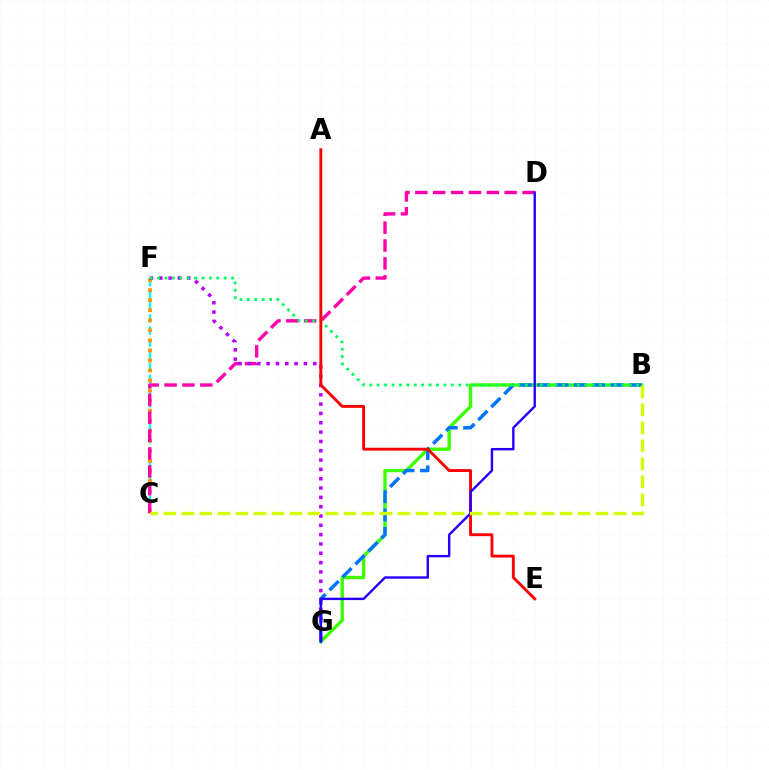{('B', 'G'): [{'color': '#3dff00', 'line_style': 'solid', 'thickness': 2.43}, {'color': '#0074ff', 'line_style': 'dashed', 'thickness': 2.49}], ('C', 'F'): [{'color': '#00fff6', 'line_style': 'dashed', 'thickness': 1.64}, {'color': '#ff9400', 'line_style': 'dotted', 'thickness': 2.73}], ('C', 'D'): [{'color': '#ff00ac', 'line_style': 'dashed', 'thickness': 2.43}], ('F', 'G'): [{'color': '#b900ff', 'line_style': 'dotted', 'thickness': 2.53}], ('B', 'F'): [{'color': '#00ff5c', 'line_style': 'dotted', 'thickness': 2.01}], ('A', 'E'): [{'color': '#ff0000', 'line_style': 'solid', 'thickness': 2.09}], ('D', 'G'): [{'color': '#2500ff', 'line_style': 'solid', 'thickness': 1.73}], ('B', 'C'): [{'color': '#d1ff00', 'line_style': 'dashed', 'thickness': 2.45}]}